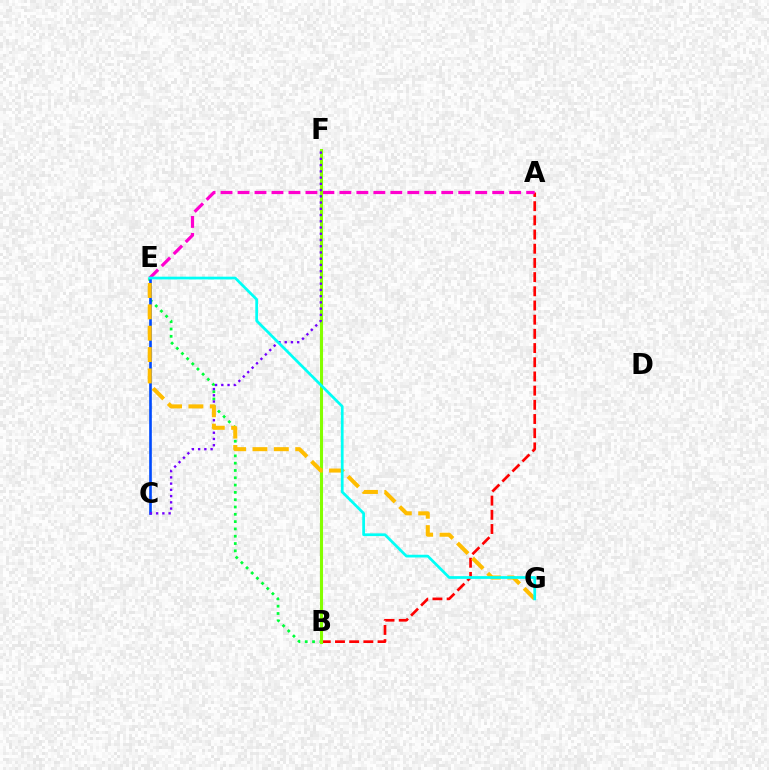{('A', 'B'): [{'color': '#ff0000', 'line_style': 'dashed', 'thickness': 1.93}], ('A', 'E'): [{'color': '#ff00cf', 'line_style': 'dashed', 'thickness': 2.31}], ('B', 'E'): [{'color': '#00ff39', 'line_style': 'dotted', 'thickness': 1.98}], ('C', 'E'): [{'color': '#004bff', 'line_style': 'solid', 'thickness': 1.91}], ('B', 'F'): [{'color': '#84ff00', 'line_style': 'solid', 'thickness': 2.22}], ('C', 'F'): [{'color': '#7200ff', 'line_style': 'dotted', 'thickness': 1.7}], ('E', 'G'): [{'color': '#ffbd00', 'line_style': 'dashed', 'thickness': 2.9}, {'color': '#00fff6', 'line_style': 'solid', 'thickness': 1.97}]}